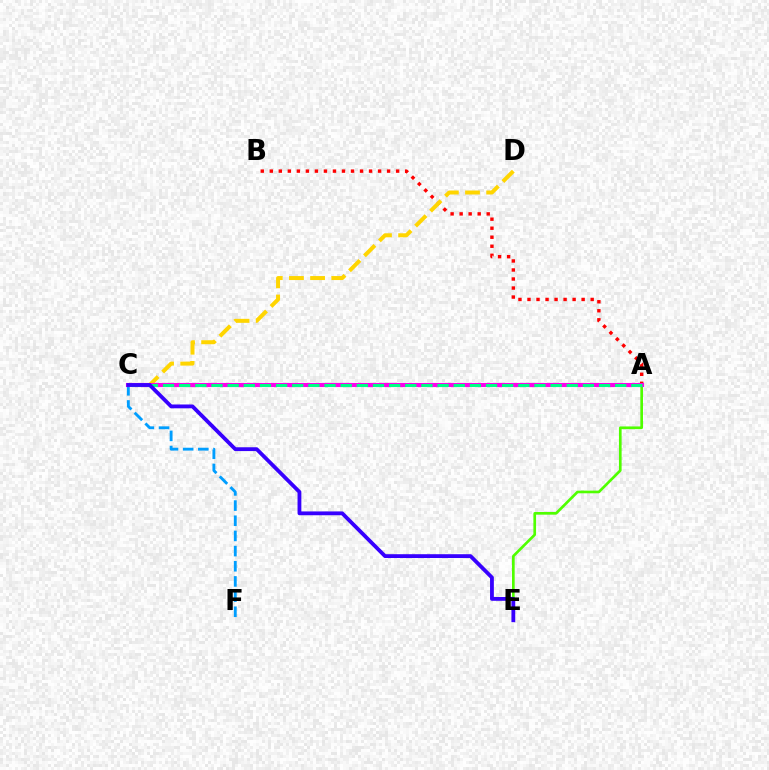{('A', 'B'): [{'color': '#ff0000', 'line_style': 'dotted', 'thickness': 2.45}], ('C', 'F'): [{'color': '#009eff', 'line_style': 'dashed', 'thickness': 2.06}], ('C', 'D'): [{'color': '#ffd500', 'line_style': 'dashed', 'thickness': 2.87}], ('A', 'E'): [{'color': '#4fff00', 'line_style': 'solid', 'thickness': 1.92}], ('A', 'C'): [{'color': '#ff00ed', 'line_style': 'solid', 'thickness': 2.96}, {'color': '#00ff86', 'line_style': 'dashed', 'thickness': 2.19}], ('C', 'E'): [{'color': '#3700ff', 'line_style': 'solid', 'thickness': 2.74}]}